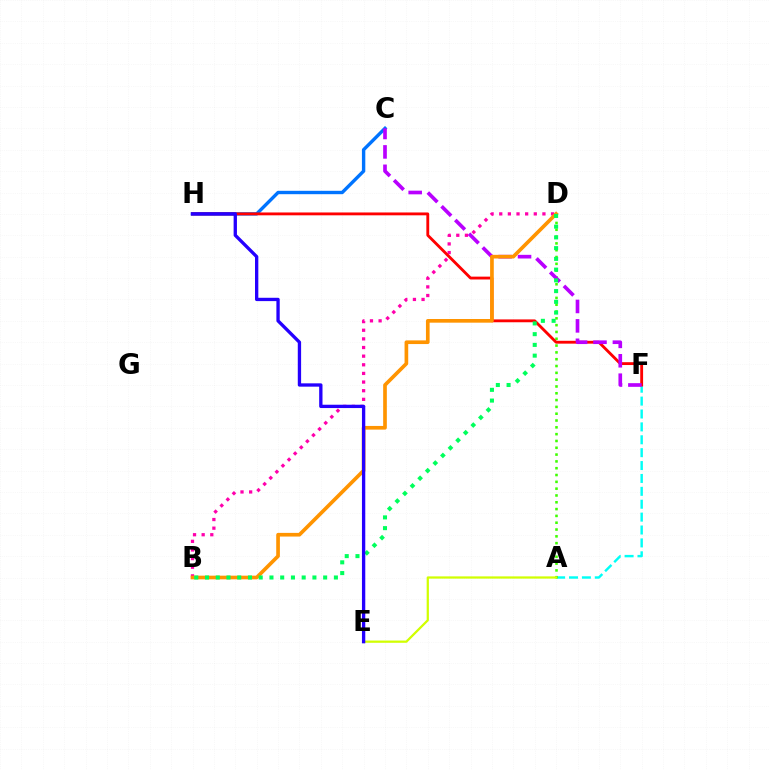{('C', 'H'): [{'color': '#0074ff', 'line_style': 'solid', 'thickness': 2.44}], ('A', 'F'): [{'color': '#00fff6', 'line_style': 'dashed', 'thickness': 1.75}], ('B', 'D'): [{'color': '#ff00ac', 'line_style': 'dotted', 'thickness': 2.35}, {'color': '#ff9400', 'line_style': 'solid', 'thickness': 2.64}, {'color': '#00ff5c', 'line_style': 'dotted', 'thickness': 2.92}], ('A', 'D'): [{'color': '#3dff00', 'line_style': 'dotted', 'thickness': 1.85}], ('F', 'H'): [{'color': '#ff0000', 'line_style': 'solid', 'thickness': 2.05}], ('A', 'E'): [{'color': '#d1ff00', 'line_style': 'solid', 'thickness': 1.62}], ('C', 'F'): [{'color': '#b900ff', 'line_style': 'dashed', 'thickness': 2.64}], ('E', 'H'): [{'color': '#2500ff', 'line_style': 'solid', 'thickness': 2.39}]}